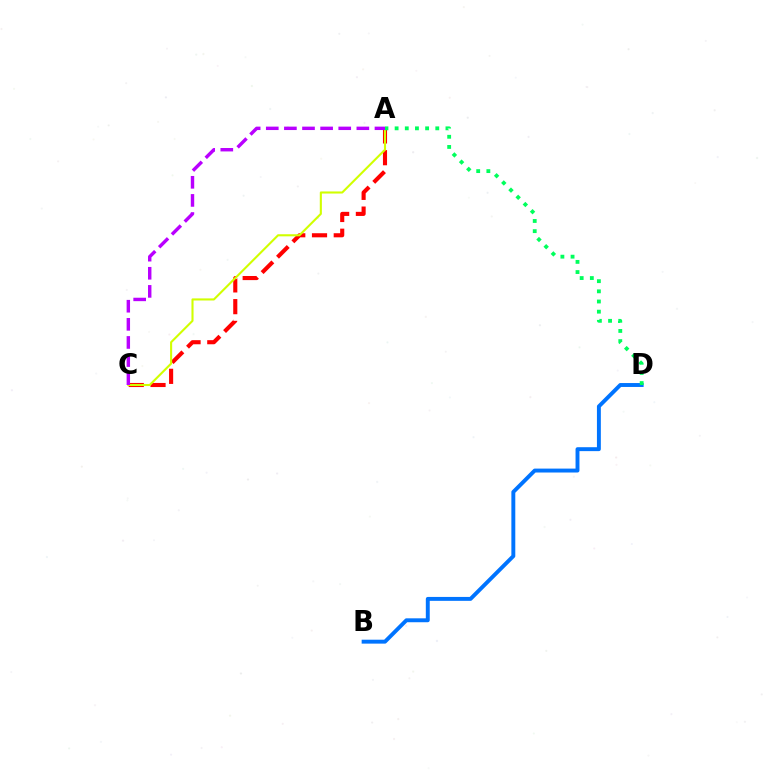{('B', 'D'): [{'color': '#0074ff', 'line_style': 'solid', 'thickness': 2.82}], ('A', 'C'): [{'color': '#ff0000', 'line_style': 'dashed', 'thickness': 2.96}, {'color': '#d1ff00', 'line_style': 'solid', 'thickness': 1.51}, {'color': '#b900ff', 'line_style': 'dashed', 'thickness': 2.46}], ('A', 'D'): [{'color': '#00ff5c', 'line_style': 'dotted', 'thickness': 2.76}]}